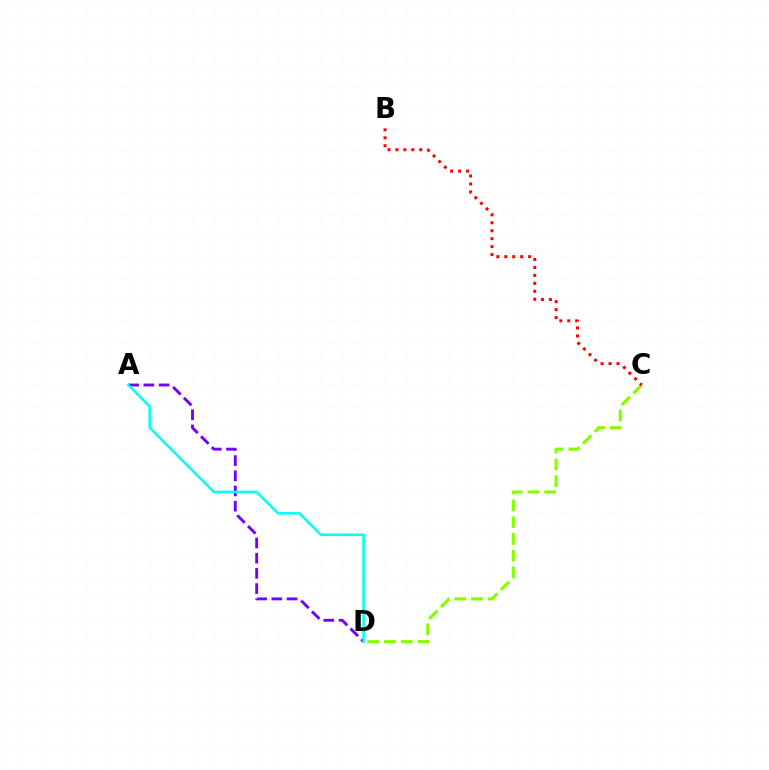{('C', 'D'): [{'color': '#84ff00', 'line_style': 'dashed', 'thickness': 2.28}], ('B', 'C'): [{'color': '#ff0000', 'line_style': 'dotted', 'thickness': 2.16}], ('A', 'D'): [{'color': '#7200ff', 'line_style': 'dashed', 'thickness': 2.07}, {'color': '#00fff6', 'line_style': 'solid', 'thickness': 1.84}]}